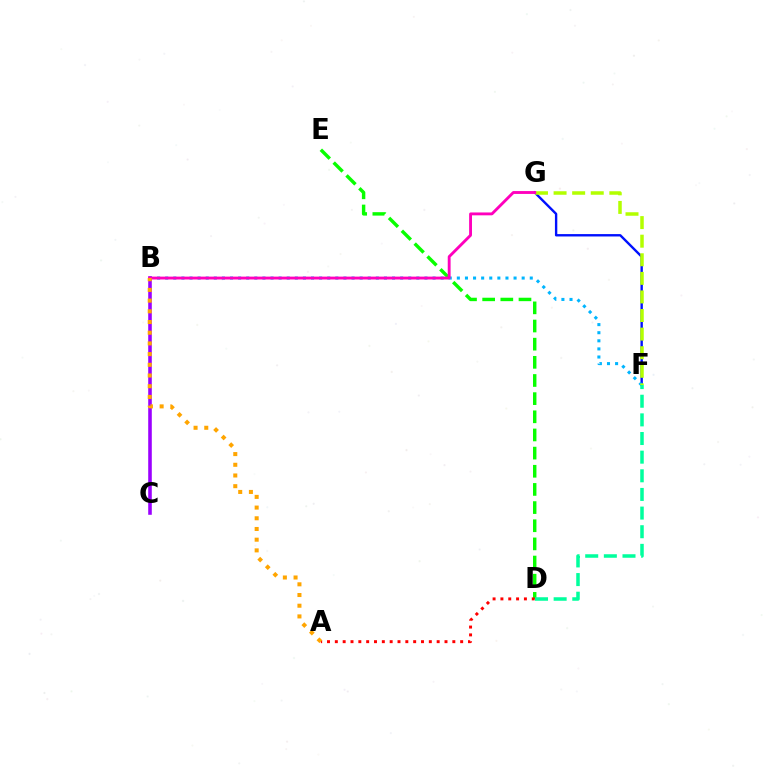{('F', 'G'): [{'color': '#0010ff', 'line_style': 'solid', 'thickness': 1.71}, {'color': '#b3ff00', 'line_style': 'dashed', 'thickness': 2.52}], ('B', 'F'): [{'color': '#00b5ff', 'line_style': 'dotted', 'thickness': 2.2}], ('D', 'E'): [{'color': '#08ff00', 'line_style': 'dashed', 'thickness': 2.47}], ('B', 'C'): [{'color': '#9b00ff', 'line_style': 'solid', 'thickness': 2.58}], ('A', 'D'): [{'color': '#ff0000', 'line_style': 'dotted', 'thickness': 2.13}], ('B', 'G'): [{'color': '#ff00bd', 'line_style': 'solid', 'thickness': 2.06}], ('A', 'B'): [{'color': '#ffa500', 'line_style': 'dotted', 'thickness': 2.91}], ('D', 'F'): [{'color': '#00ff9d', 'line_style': 'dashed', 'thickness': 2.53}]}